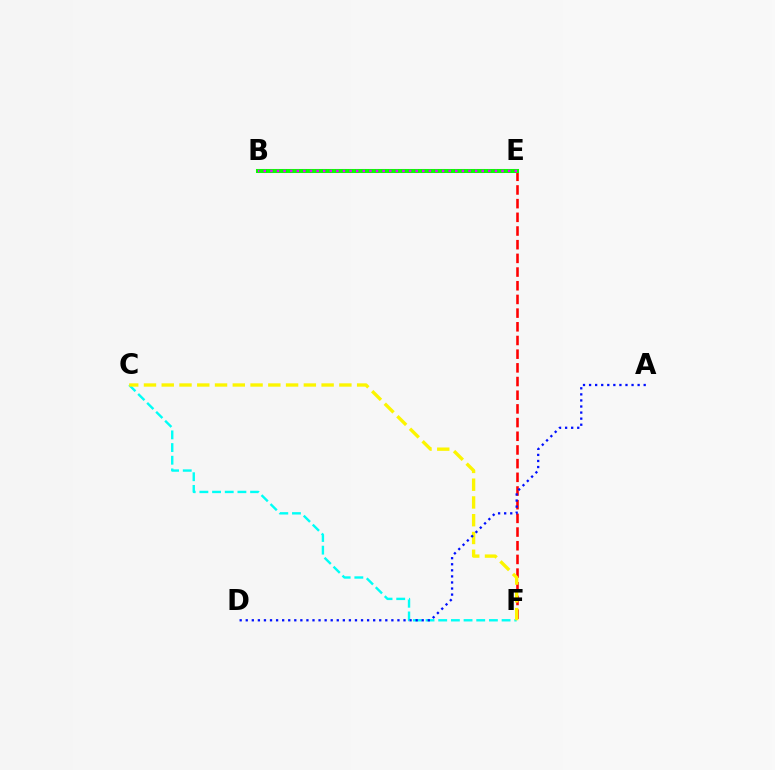{('E', 'F'): [{'color': '#ff0000', 'line_style': 'dashed', 'thickness': 1.86}], ('B', 'E'): [{'color': '#08ff00', 'line_style': 'solid', 'thickness': 2.91}, {'color': '#ee00ff', 'line_style': 'dotted', 'thickness': 1.79}], ('C', 'F'): [{'color': '#00fff6', 'line_style': 'dashed', 'thickness': 1.72}, {'color': '#fcf500', 'line_style': 'dashed', 'thickness': 2.41}], ('A', 'D'): [{'color': '#0010ff', 'line_style': 'dotted', 'thickness': 1.65}]}